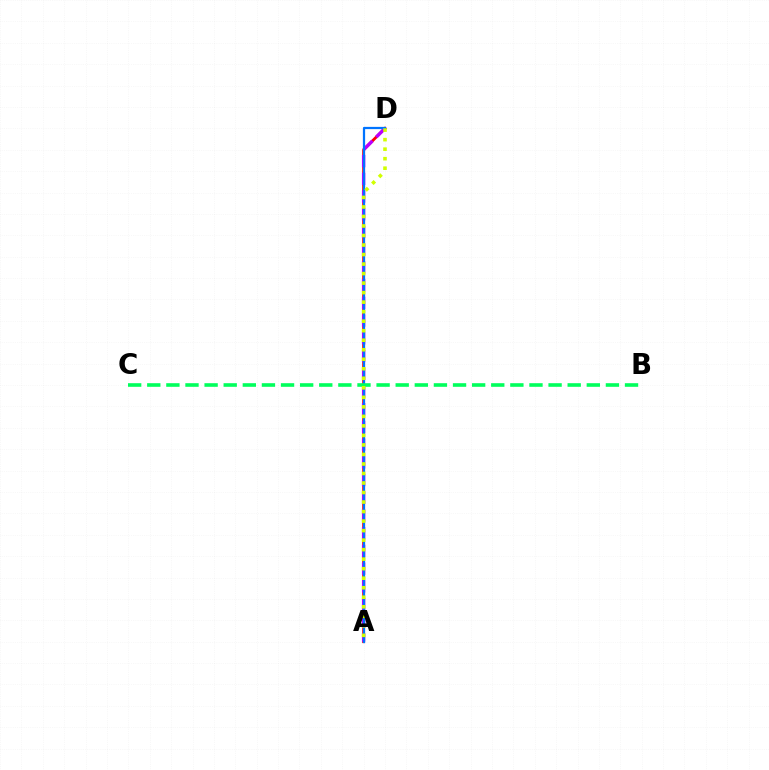{('A', 'D'): [{'color': '#ff0000', 'line_style': 'solid', 'thickness': 2.03}, {'color': '#b900ff', 'line_style': 'dashed', 'thickness': 2.41}, {'color': '#0074ff', 'line_style': 'solid', 'thickness': 1.61}, {'color': '#d1ff00', 'line_style': 'dotted', 'thickness': 2.59}], ('B', 'C'): [{'color': '#00ff5c', 'line_style': 'dashed', 'thickness': 2.6}]}